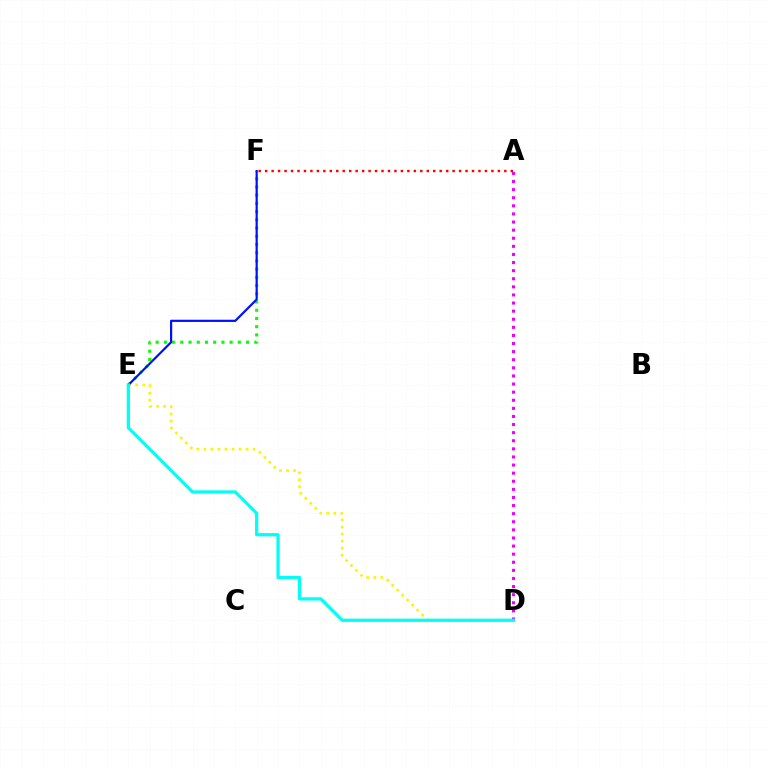{('E', 'F'): [{'color': '#08ff00', 'line_style': 'dotted', 'thickness': 2.23}, {'color': '#0010ff', 'line_style': 'solid', 'thickness': 1.59}], ('D', 'E'): [{'color': '#fcf500', 'line_style': 'dotted', 'thickness': 1.91}, {'color': '#00fff6', 'line_style': 'solid', 'thickness': 2.32}], ('A', 'F'): [{'color': '#ff0000', 'line_style': 'dotted', 'thickness': 1.76}], ('A', 'D'): [{'color': '#ee00ff', 'line_style': 'dotted', 'thickness': 2.2}]}